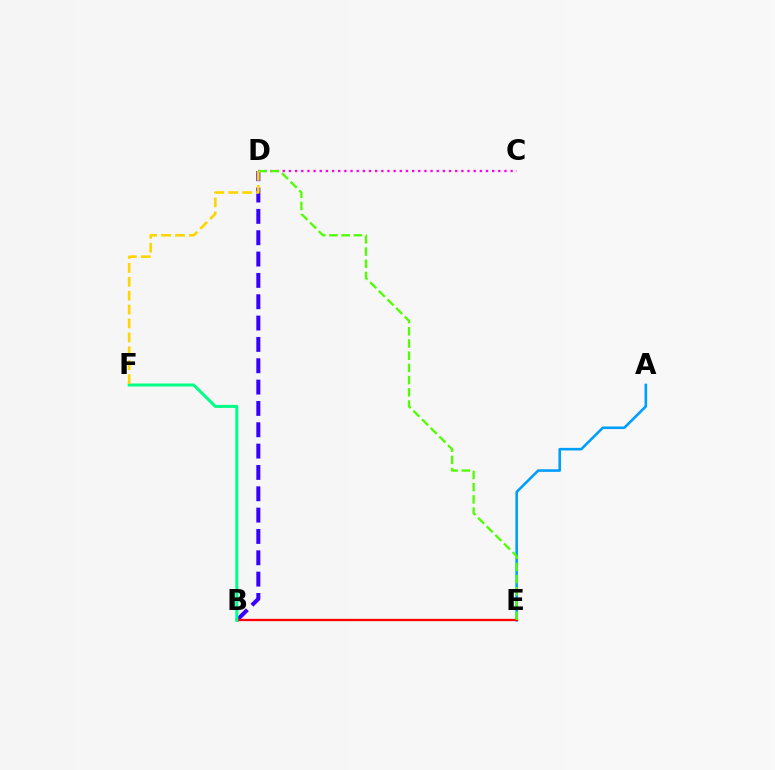{('B', 'D'): [{'color': '#3700ff', 'line_style': 'dashed', 'thickness': 2.9}], ('A', 'E'): [{'color': '#009eff', 'line_style': 'solid', 'thickness': 1.87}], ('B', 'E'): [{'color': '#ff0000', 'line_style': 'solid', 'thickness': 1.65}], ('C', 'D'): [{'color': '#ff00ed', 'line_style': 'dotted', 'thickness': 1.67}], ('D', 'E'): [{'color': '#4fff00', 'line_style': 'dashed', 'thickness': 1.66}], ('B', 'F'): [{'color': '#00ff86', 'line_style': 'solid', 'thickness': 2.17}], ('D', 'F'): [{'color': '#ffd500', 'line_style': 'dashed', 'thickness': 1.89}]}